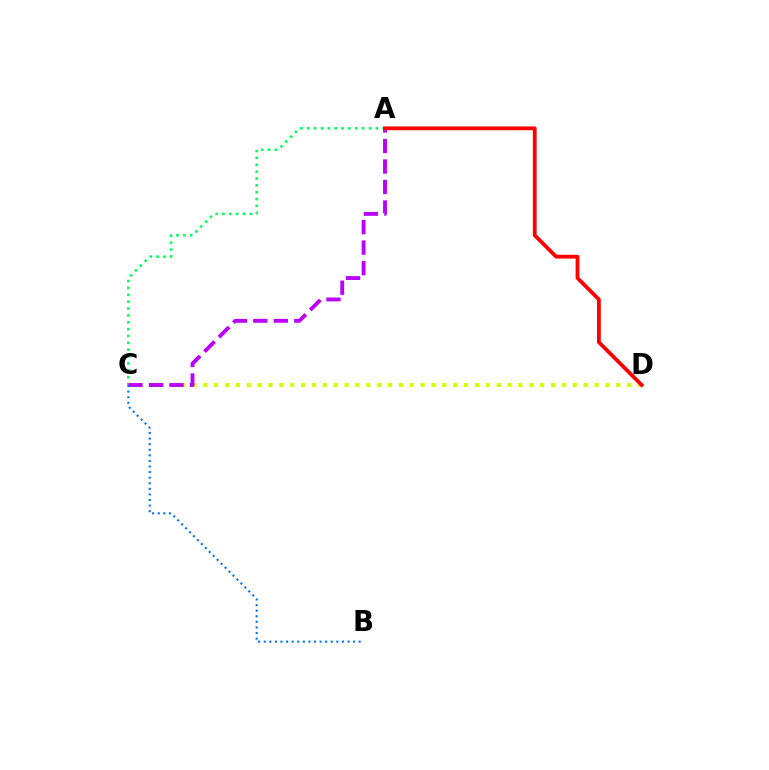{('A', 'C'): [{'color': '#00ff5c', 'line_style': 'dotted', 'thickness': 1.86}, {'color': '#b900ff', 'line_style': 'dashed', 'thickness': 2.78}], ('C', 'D'): [{'color': '#d1ff00', 'line_style': 'dotted', 'thickness': 2.95}], ('B', 'C'): [{'color': '#0074ff', 'line_style': 'dotted', 'thickness': 1.52}], ('A', 'D'): [{'color': '#ff0000', 'line_style': 'solid', 'thickness': 2.72}]}